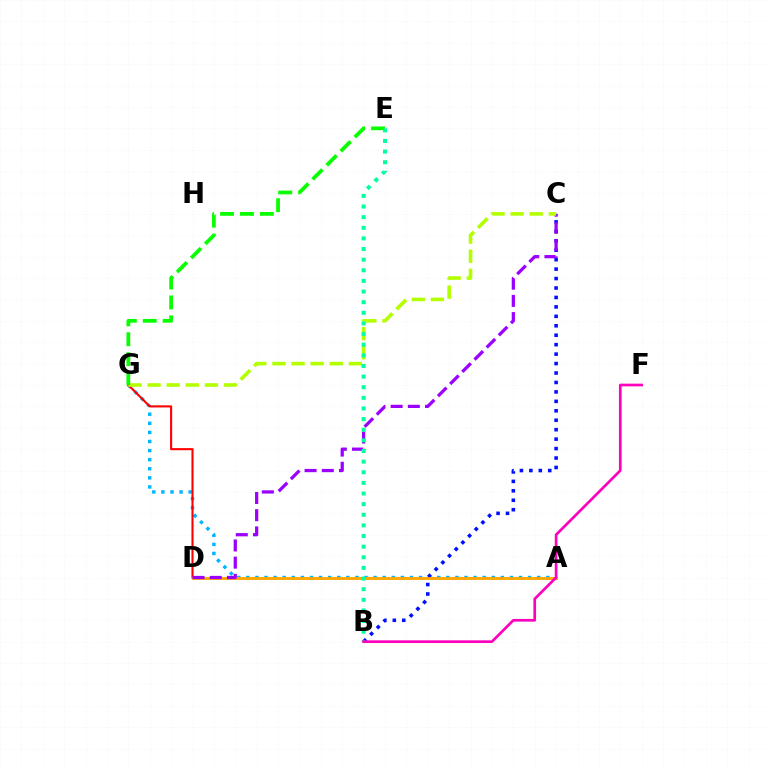{('A', 'G'): [{'color': '#00b5ff', 'line_style': 'dotted', 'thickness': 2.47}], ('B', 'C'): [{'color': '#0010ff', 'line_style': 'dotted', 'thickness': 2.57}], ('D', 'G'): [{'color': '#ff0000', 'line_style': 'solid', 'thickness': 1.51}], ('A', 'D'): [{'color': '#ffa500', 'line_style': 'solid', 'thickness': 2.05}], ('C', 'D'): [{'color': '#9b00ff', 'line_style': 'dashed', 'thickness': 2.34}], ('C', 'G'): [{'color': '#b3ff00', 'line_style': 'dashed', 'thickness': 2.59}], ('E', 'G'): [{'color': '#08ff00', 'line_style': 'dashed', 'thickness': 2.7}], ('B', 'E'): [{'color': '#00ff9d', 'line_style': 'dotted', 'thickness': 2.89}], ('B', 'F'): [{'color': '#ff00bd', 'line_style': 'solid', 'thickness': 1.94}]}